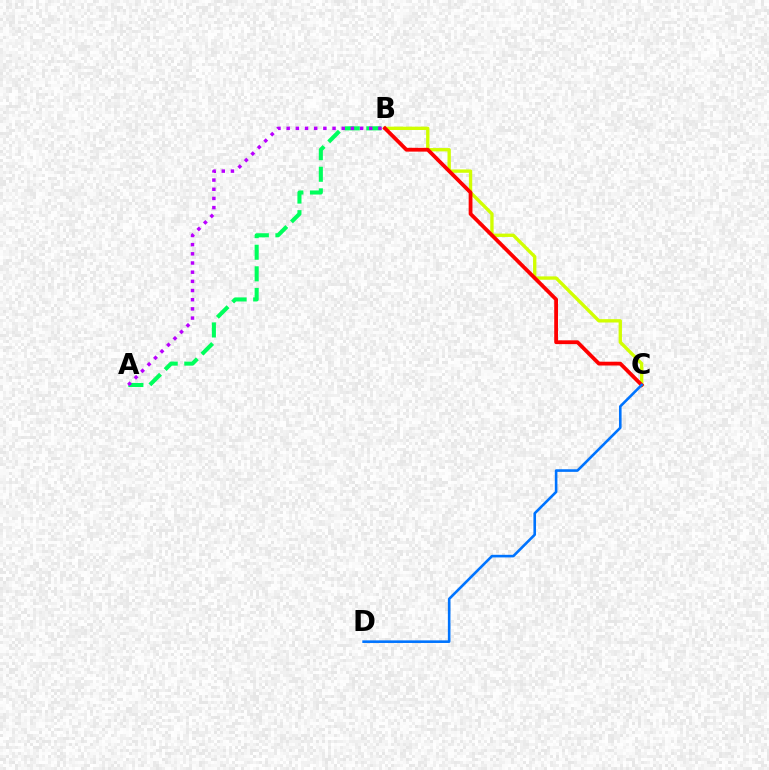{('A', 'B'): [{'color': '#00ff5c', 'line_style': 'dashed', 'thickness': 2.93}, {'color': '#b900ff', 'line_style': 'dotted', 'thickness': 2.49}], ('B', 'C'): [{'color': '#d1ff00', 'line_style': 'solid', 'thickness': 2.4}, {'color': '#ff0000', 'line_style': 'solid', 'thickness': 2.73}], ('C', 'D'): [{'color': '#0074ff', 'line_style': 'solid', 'thickness': 1.88}]}